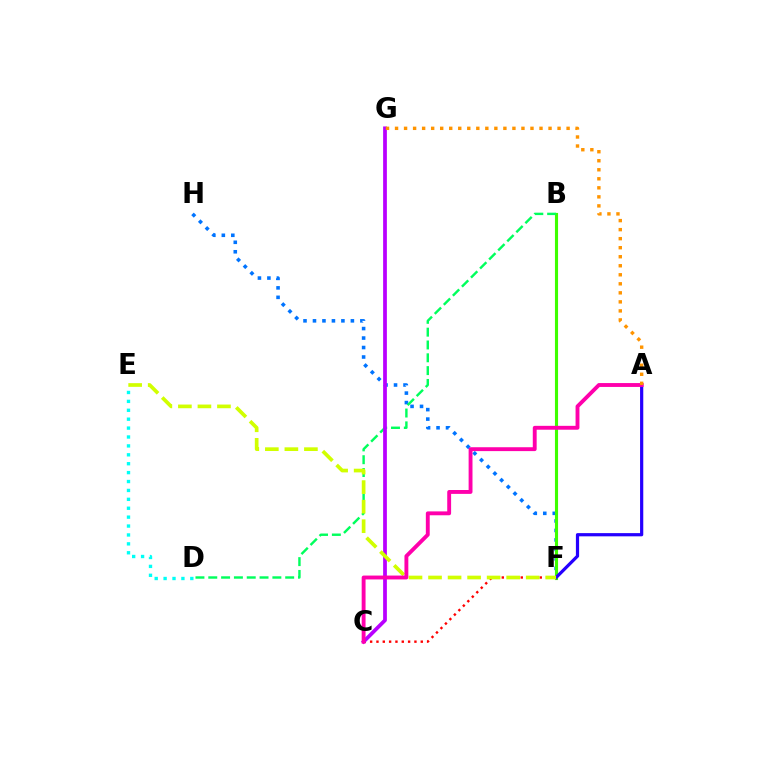{('F', 'H'): [{'color': '#0074ff', 'line_style': 'dotted', 'thickness': 2.58}], ('B', 'F'): [{'color': '#3dff00', 'line_style': 'solid', 'thickness': 2.24}], ('A', 'F'): [{'color': '#2500ff', 'line_style': 'solid', 'thickness': 2.31}], ('D', 'E'): [{'color': '#00fff6', 'line_style': 'dotted', 'thickness': 2.42}], ('C', 'F'): [{'color': '#ff0000', 'line_style': 'dotted', 'thickness': 1.72}], ('B', 'D'): [{'color': '#00ff5c', 'line_style': 'dashed', 'thickness': 1.74}], ('C', 'G'): [{'color': '#b900ff', 'line_style': 'solid', 'thickness': 2.7}], ('E', 'F'): [{'color': '#d1ff00', 'line_style': 'dashed', 'thickness': 2.65}], ('A', 'C'): [{'color': '#ff00ac', 'line_style': 'solid', 'thickness': 2.79}], ('A', 'G'): [{'color': '#ff9400', 'line_style': 'dotted', 'thickness': 2.45}]}